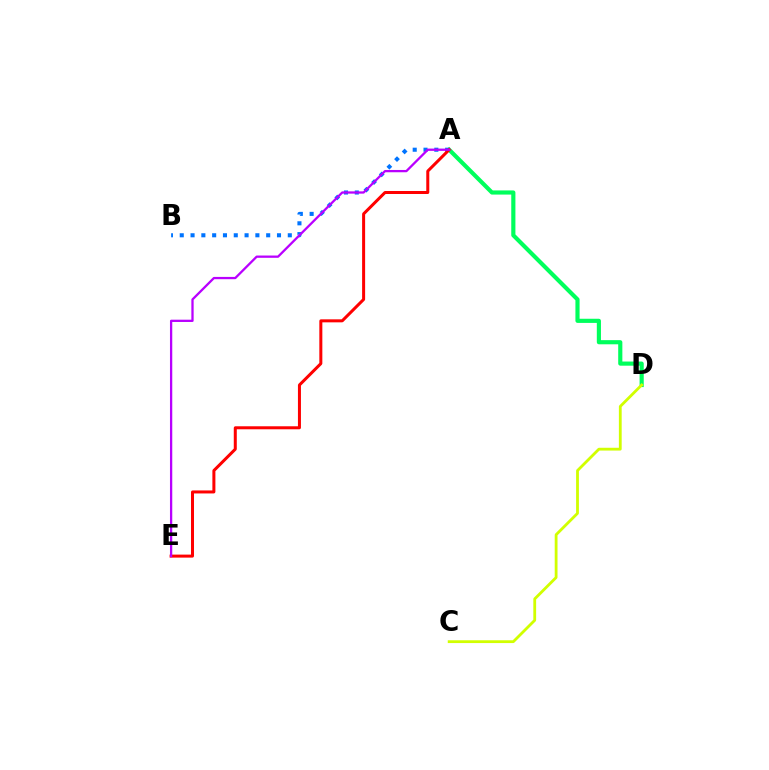{('A', 'D'): [{'color': '#00ff5c', 'line_style': 'solid', 'thickness': 2.99}], ('A', 'B'): [{'color': '#0074ff', 'line_style': 'dotted', 'thickness': 2.94}], ('A', 'E'): [{'color': '#ff0000', 'line_style': 'solid', 'thickness': 2.17}, {'color': '#b900ff', 'line_style': 'solid', 'thickness': 1.64}], ('C', 'D'): [{'color': '#d1ff00', 'line_style': 'solid', 'thickness': 2.02}]}